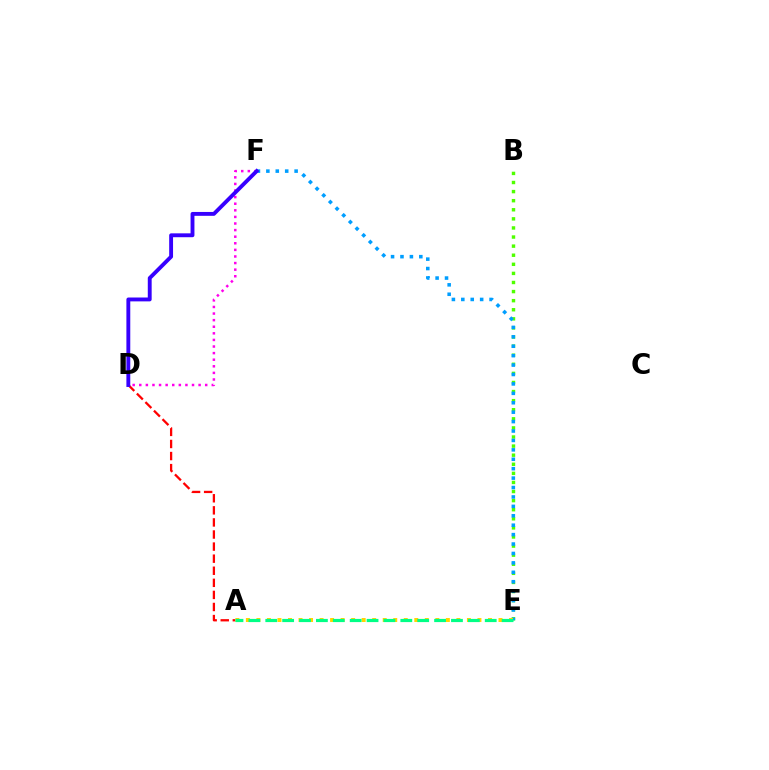{('B', 'E'): [{'color': '#4fff00', 'line_style': 'dotted', 'thickness': 2.47}], ('E', 'F'): [{'color': '#009eff', 'line_style': 'dotted', 'thickness': 2.56}], ('A', 'D'): [{'color': '#ff0000', 'line_style': 'dashed', 'thickness': 1.64}], ('A', 'E'): [{'color': '#ffd500', 'line_style': 'dotted', 'thickness': 2.86}, {'color': '#00ff86', 'line_style': 'dashed', 'thickness': 2.29}], ('D', 'F'): [{'color': '#ff00ed', 'line_style': 'dotted', 'thickness': 1.79}, {'color': '#3700ff', 'line_style': 'solid', 'thickness': 2.79}]}